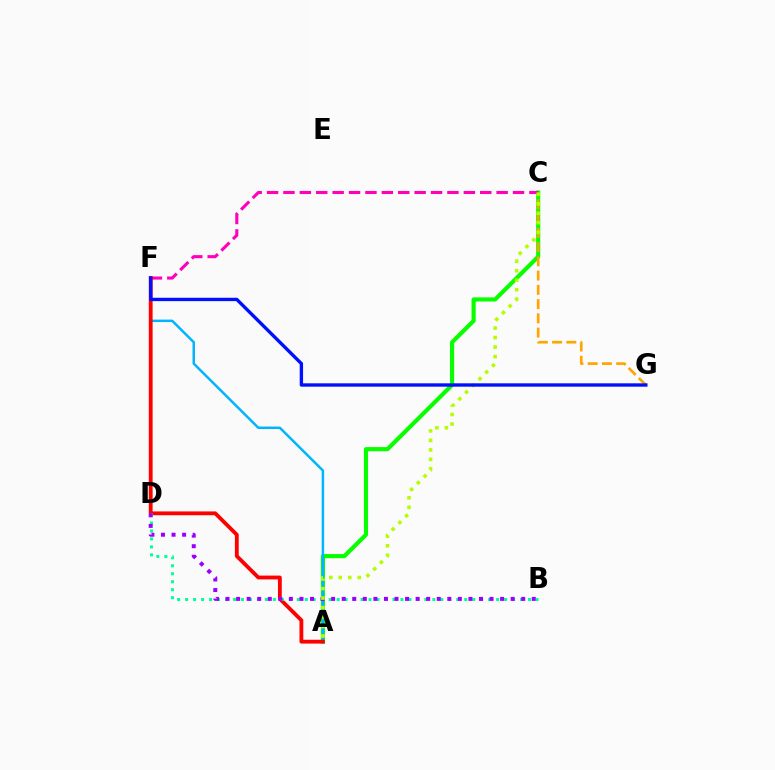{('A', 'C'): [{'color': '#08ff00', 'line_style': 'solid', 'thickness': 2.98}, {'color': '#b3ff00', 'line_style': 'dotted', 'thickness': 2.58}], ('C', 'F'): [{'color': '#ff00bd', 'line_style': 'dashed', 'thickness': 2.23}], ('C', 'G'): [{'color': '#ffa500', 'line_style': 'dashed', 'thickness': 1.94}], ('A', 'F'): [{'color': '#00b5ff', 'line_style': 'solid', 'thickness': 1.78}, {'color': '#ff0000', 'line_style': 'solid', 'thickness': 2.75}], ('B', 'D'): [{'color': '#00ff9d', 'line_style': 'dotted', 'thickness': 2.17}, {'color': '#9b00ff', 'line_style': 'dotted', 'thickness': 2.87}], ('F', 'G'): [{'color': '#0010ff', 'line_style': 'solid', 'thickness': 2.42}]}